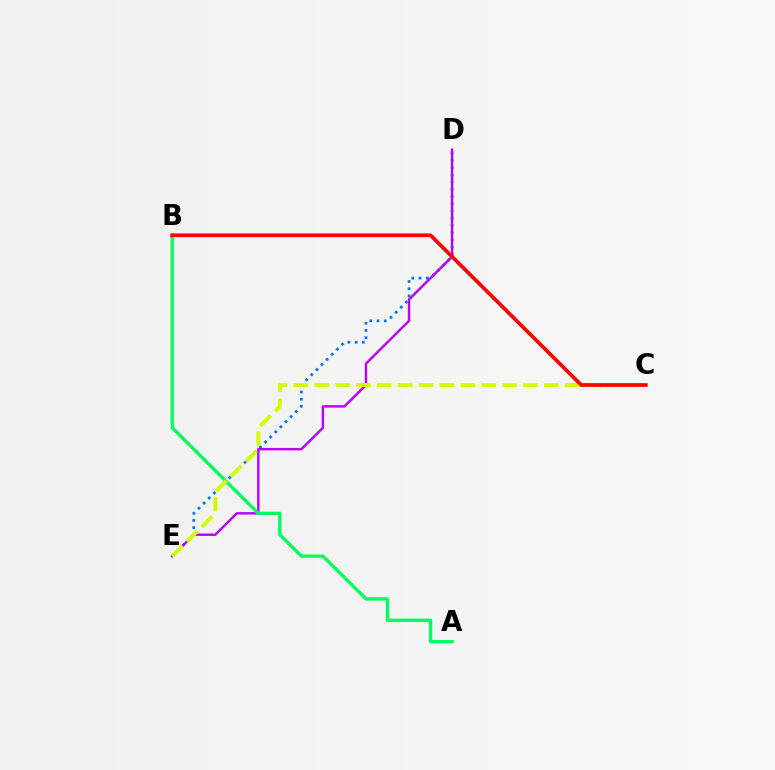{('D', 'E'): [{'color': '#0074ff', 'line_style': 'dotted', 'thickness': 1.96}, {'color': '#b900ff', 'line_style': 'solid', 'thickness': 1.75}], ('A', 'B'): [{'color': '#00ff5c', 'line_style': 'solid', 'thickness': 2.4}], ('C', 'E'): [{'color': '#d1ff00', 'line_style': 'dashed', 'thickness': 2.84}], ('B', 'C'): [{'color': '#ff0000', 'line_style': 'solid', 'thickness': 2.67}]}